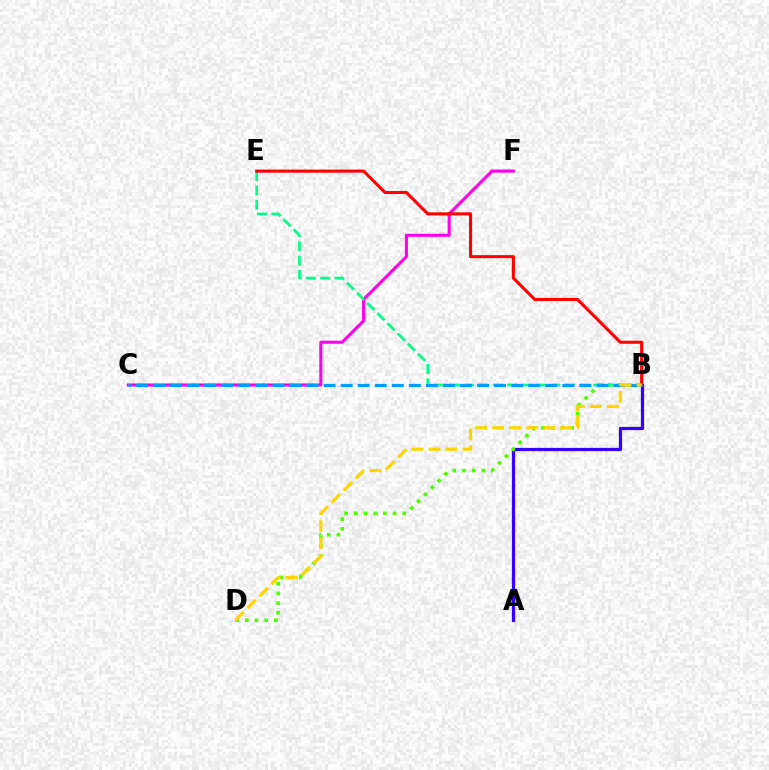{('C', 'F'): [{'color': '#ff00ed', 'line_style': 'solid', 'thickness': 2.22}], ('A', 'B'): [{'color': '#3700ff', 'line_style': 'solid', 'thickness': 2.34}], ('B', 'D'): [{'color': '#4fff00', 'line_style': 'dotted', 'thickness': 2.63}, {'color': '#ffd500', 'line_style': 'dashed', 'thickness': 2.31}], ('B', 'E'): [{'color': '#00ff86', 'line_style': 'dashed', 'thickness': 1.95}, {'color': '#ff0000', 'line_style': 'solid', 'thickness': 2.22}], ('B', 'C'): [{'color': '#009eff', 'line_style': 'dashed', 'thickness': 2.32}]}